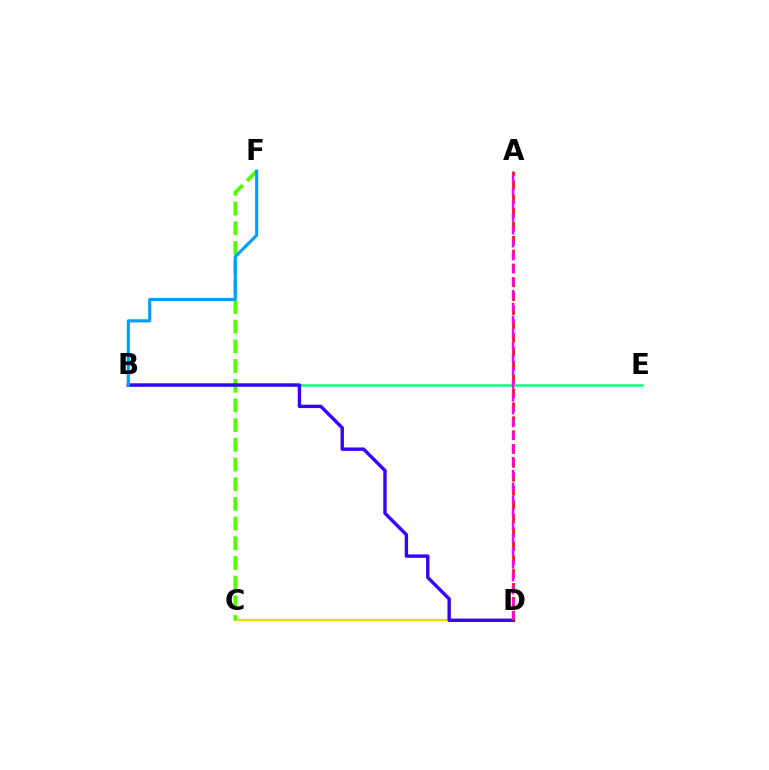{('C', 'D'): [{'color': '#ffd500', 'line_style': 'solid', 'thickness': 1.71}], ('B', 'E'): [{'color': '#00ff86', 'line_style': 'solid', 'thickness': 1.8}], ('C', 'F'): [{'color': '#4fff00', 'line_style': 'dashed', 'thickness': 2.68}], ('B', 'D'): [{'color': '#3700ff', 'line_style': 'solid', 'thickness': 2.44}], ('B', 'F'): [{'color': '#009eff', 'line_style': 'solid', 'thickness': 2.23}], ('A', 'D'): [{'color': '#ff0000', 'line_style': 'dashed', 'thickness': 1.89}, {'color': '#ff00ed', 'line_style': 'dashed', 'thickness': 1.75}]}